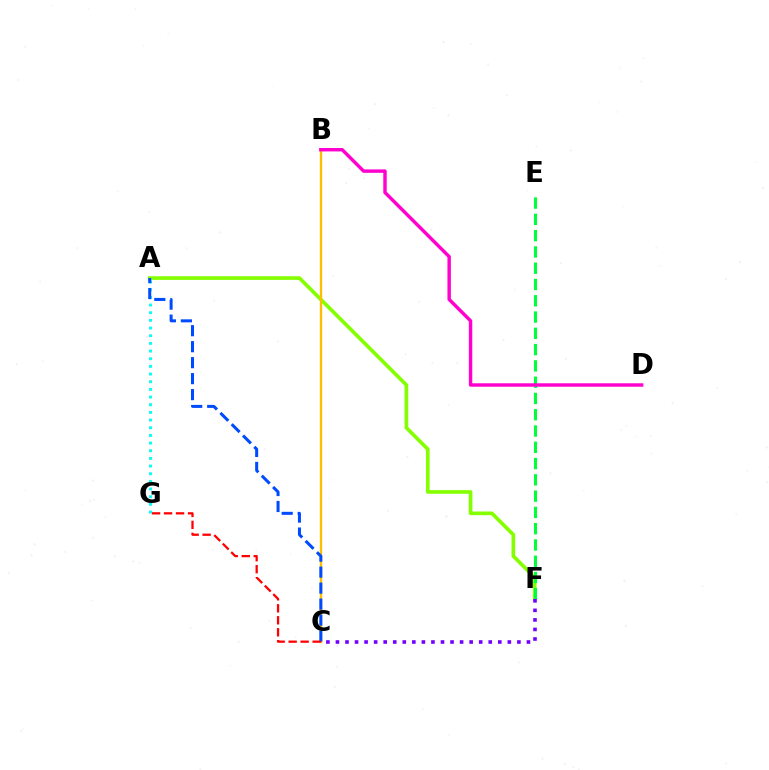{('A', 'F'): [{'color': '#84ff00', 'line_style': 'solid', 'thickness': 2.63}], ('E', 'F'): [{'color': '#00ff39', 'line_style': 'dashed', 'thickness': 2.21}], ('A', 'G'): [{'color': '#00fff6', 'line_style': 'dotted', 'thickness': 2.08}], ('B', 'C'): [{'color': '#ffbd00', 'line_style': 'solid', 'thickness': 1.7}], ('A', 'C'): [{'color': '#004bff', 'line_style': 'dashed', 'thickness': 2.17}], ('B', 'D'): [{'color': '#ff00cf', 'line_style': 'solid', 'thickness': 2.47}], ('C', 'F'): [{'color': '#7200ff', 'line_style': 'dotted', 'thickness': 2.59}], ('C', 'G'): [{'color': '#ff0000', 'line_style': 'dashed', 'thickness': 1.63}]}